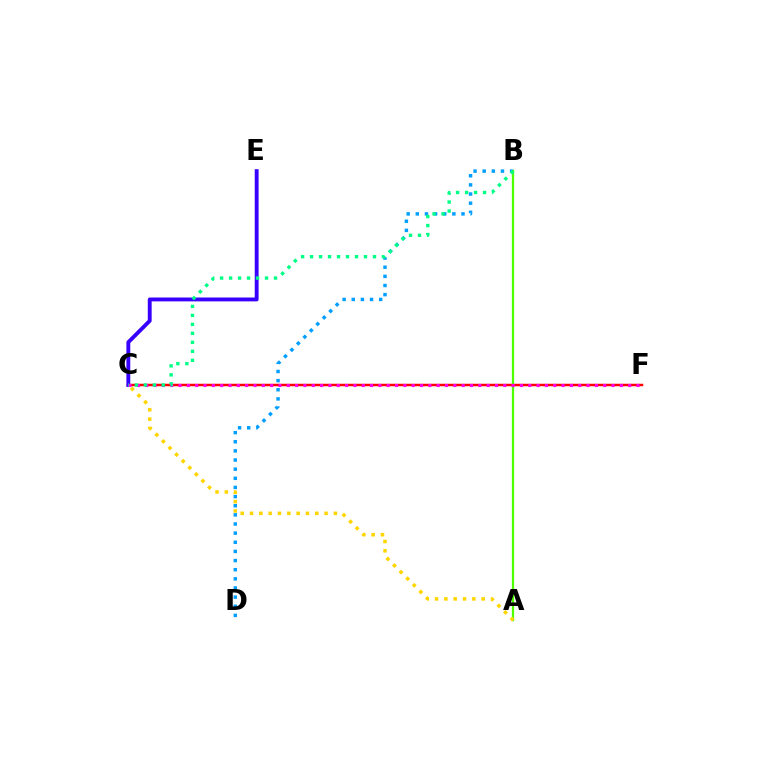{('C', 'F'): [{'color': '#ff0000', 'line_style': 'solid', 'thickness': 1.79}, {'color': '#ff00ed', 'line_style': 'dotted', 'thickness': 2.26}], ('B', 'D'): [{'color': '#009eff', 'line_style': 'dotted', 'thickness': 2.48}], ('A', 'B'): [{'color': '#4fff00', 'line_style': 'solid', 'thickness': 1.64}], ('C', 'E'): [{'color': '#3700ff', 'line_style': 'solid', 'thickness': 2.78}], ('A', 'C'): [{'color': '#ffd500', 'line_style': 'dotted', 'thickness': 2.53}], ('B', 'C'): [{'color': '#00ff86', 'line_style': 'dotted', 'thickness': 2.44}]}